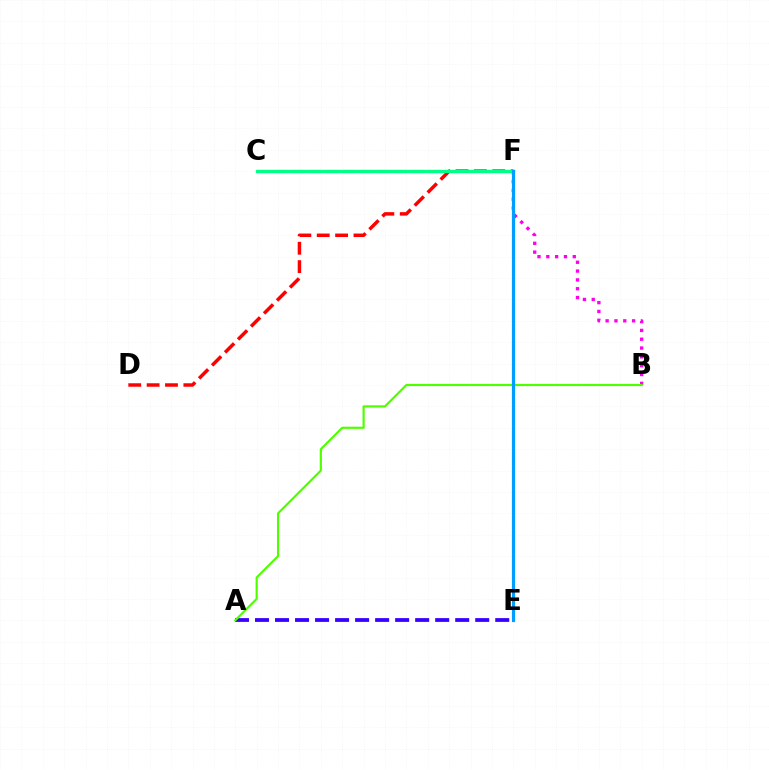{('C', 'F'): [{'color': '#ffd500', 'line_style': 'dashed', 'thickness': 2.33}, {'color': '#00ff86', 'line_style': 'solid', 'thickness': 2.37}], ('A', 'E'): [{'color': '#3700ff', 'line_style': 'dashed', 'thickness': 2.72}], ('B', 'F'): [{'color': '#ff00ed', 'line_style': 'dotted', 'thickness': 2.4}], ('D', 'F'): [{'color': '#ff0000', 'line_style': 'dashed', 'thickness': 2.5}], ('A', 'B'): [{'color': '#4fff00', 'line_style': 'solid', 'thickness': 1.56}], ('E', 'F'): [{'color': '#009eff', 'line_style': 'solid', 'thickness': 2.29}]}